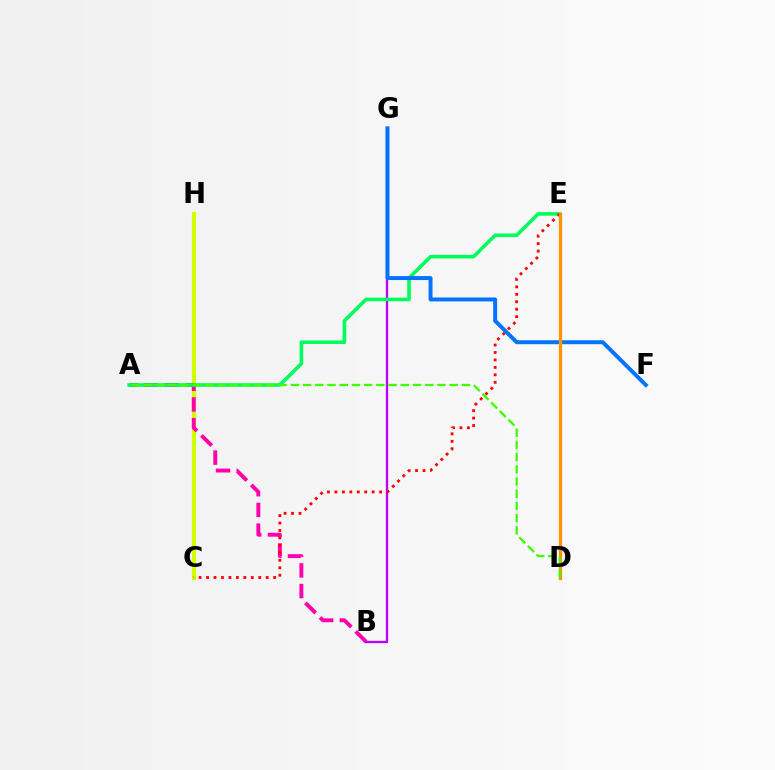{('C', 'H'): [{'color': '#00fff6', 'line_style': 'dotted', 'thickness': 2.65}, {'color': '#d1ff00', 'line_style': 'solid', 'thickness': 2.97}], ('A', 'B'): [{'color': '#ff00ac', 'line_style': 'dashed', 'thickness': 2.81}], ('D', 'E'): [{'color': '#2500ff', 'line_style': 'dashed', 'thickness': 1.86}, {'color': '#ff9400', 'line_style': 'solid', 'thickness': 2.33}], ('B', 'G'): [{'color': '#b900ff', 'line_style': 'solid', 'thickness': 1.67}], ('A', 'E'): [{'color': '#00ff5c', 'line_style': 'solid', 'thickness': 2.59}], ('C', 'E'): [{'color': '#ff0000', 'line_style': 'dotted', 'thickness': 2.03}], ('F', 'G'): [{'color': '#0074ff', 'line_style': 'solid', 'thickness': 2.84}], ('A', 'D'): [{'color': '#3dff00', 'line_style': 'dashed', 'thickness': 1.66}]}